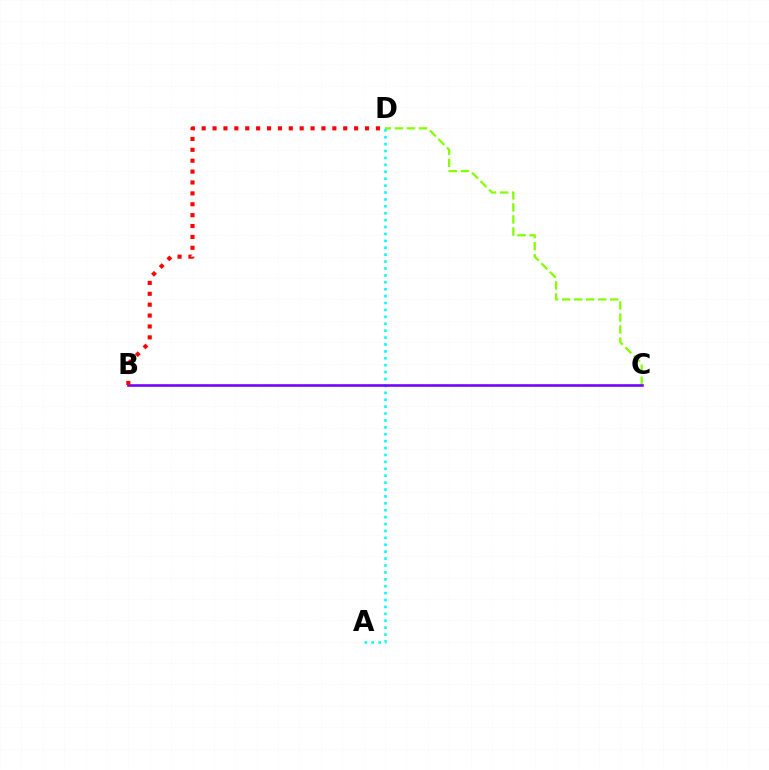{('C', 'D'): [{'color': '#84ff00', 'line_style': 'dashed', 'thickness': 1.63}], ('A', 'D'): [{'color': '#00fff6', 'line_style': 'dotted', 'thickness': 1.88}], ('B', 'C'): [{'color': '#7200ff', 'line_style': 'solid', 'thickness': 1.86}], ('B', 'D'): [{'color': '#ff0000', 'line_style': 'dotted', 'thickness': 2.96}]}